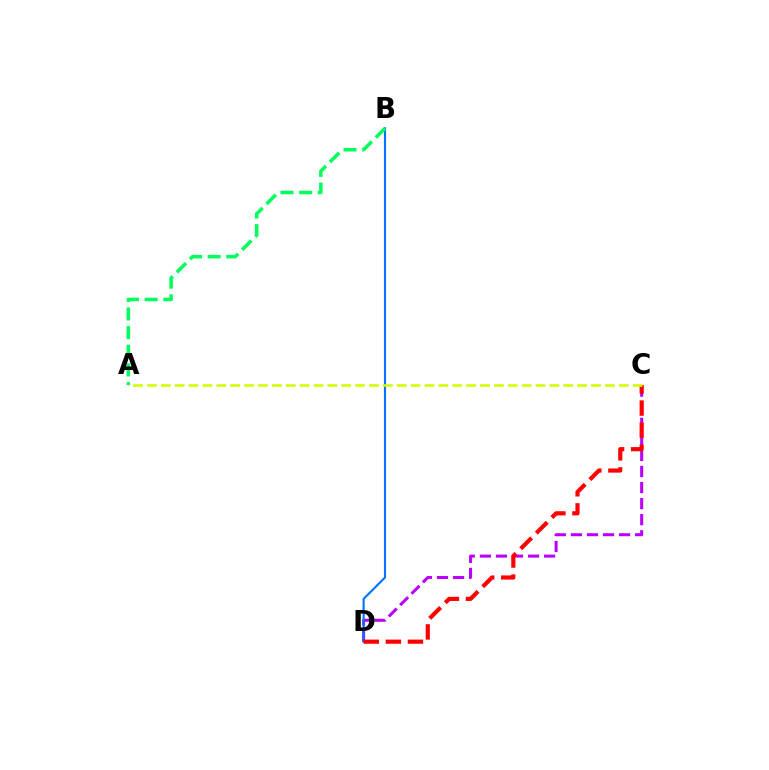{('C', 'D'): [{'color': '#b900ff', 'line_style': 'dashed', 'thickness': 2.18}, {'color': '#ff0000', 'line_style': 'dashed', 'thickness': 3.0}], ('B', 'D'): [{'color': '#0074ff', 'line_style': 'solid', 'thickness': 1.53}], ('A', 'C'): [{'color': '#d1ff00', 'line_style': 'dashed', 'thickness': 1.89}], ('A', 'B'): [{'color': '#00ff5c', 'line_style': 'dashed', 'thickness': 2.53}]}